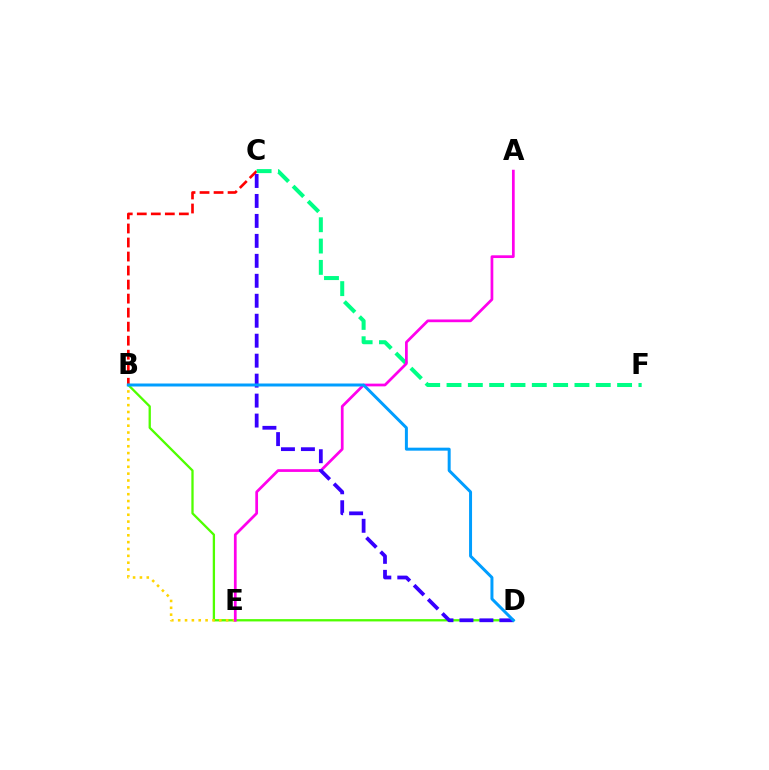{('B', 'C'): [{'color': '#ff0000', 'line_style': 'dashed', 'thickness': 1.91}], ('C', 'F'): [{'color': '#00ff86', 'line_style': 'dashed', 'thickness': 2.9}], ('B', 'D'): [{'color': '#4fff00', 'line_style': 'solid', 'thickness': 1.66}, {'color': '#009eff', 'line_style': 'solid', 'thickness': 2.15}], ('B', 'E'): [{'color': '#ffd500', 'line_style': 'dotted', 'thickness': 1.86}], ('A', 'E'): [{'color': '#ff00ed', 'line_style': 'solid', 'thickness': 1.97}], ('C', 'D'): [{'color': '#3700ff', 'line_style': 'dashed', 'thickness': 2.71}]}